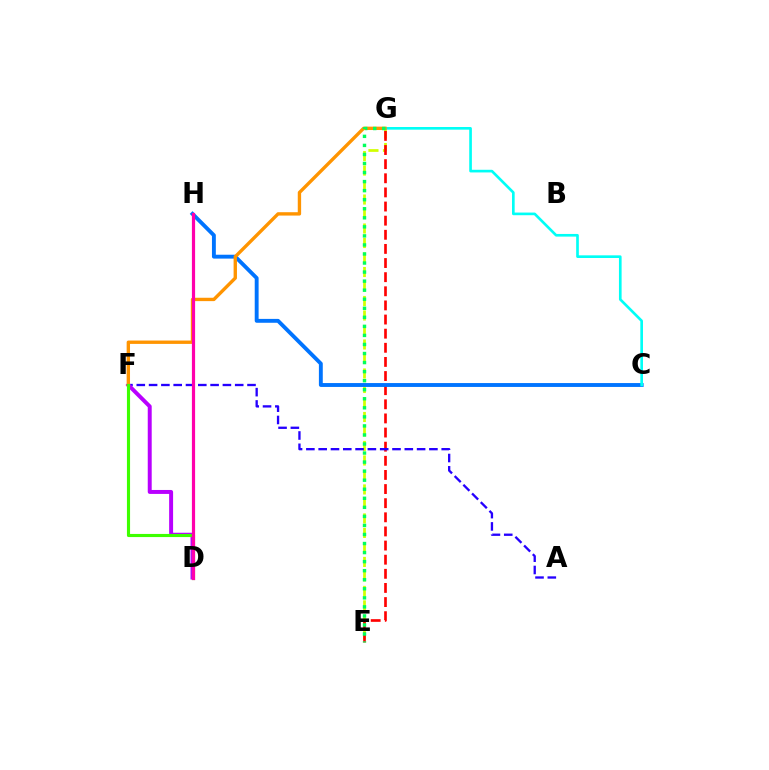{('E', 'G'): [{'color': '#d1ff00', 'line_style': 'dashed', 'thickness': 1.97}, {'color': '#ff0000', 'line_style': 'dashed', 'thickness': 1.92}, {'color': '#00ff5c', 'line_style': 'dotted', 'thickness': 2.46}], ('C', 'H'): [{'color': '#0074ff', 'line_style': 'solid', 'thickness': 2.79}], ('C', 'G'): [{'color': '#00fff6', 'line_style': 'solid', 'thickness': 1.92}], ('A', 'F'): [{'color': '#2500ff', 'line_style': 'dashed', 'thickness': 1.67}], ('D', 'F'): [{'color': '#b900ff', 'line_style': 'solid', 'thickness': 2.84}, {'color': '#3dff00', 'line_style': 'solid', 'thickness': 2.25}], ('F', 'G'): [{'color': '#ff9400', 'line_style': 'solid', 'thickness': 2.42}], ('D', 'H'): [{'color': '#ff00ac', 'line_style': 'solid', 'thickness': 2.3}]}